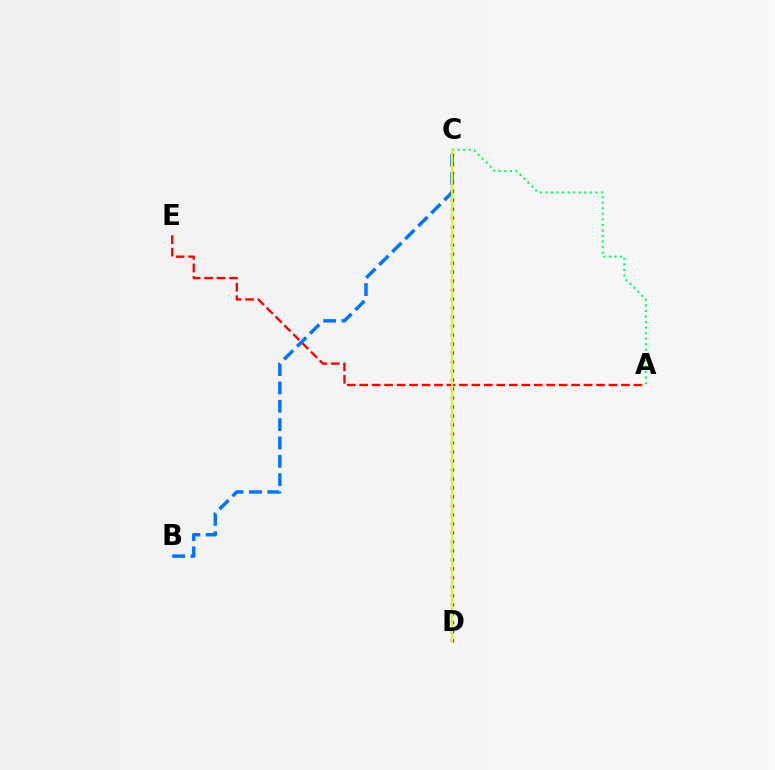{('C', 'D'): [{'color': '#b900ff', 'line_style': 'dotted', 'thickness': 2.44}, {'color': '#d1ff00', 'line_style': 'solid', 'thickness': 1.51}], ('A', 'C'): [{'color': '#00ff5c', 'line_style': 'dotted', 'thickness': 1.51}], ('A', 'E'): [{'color': '#ff0000', 'line_style': 'dashed', 'thickness': 1.69}], ('B', 'C'): [{'color': '#0074ff', 'line_style': 'dashed', 'thickness': 2.49}]}